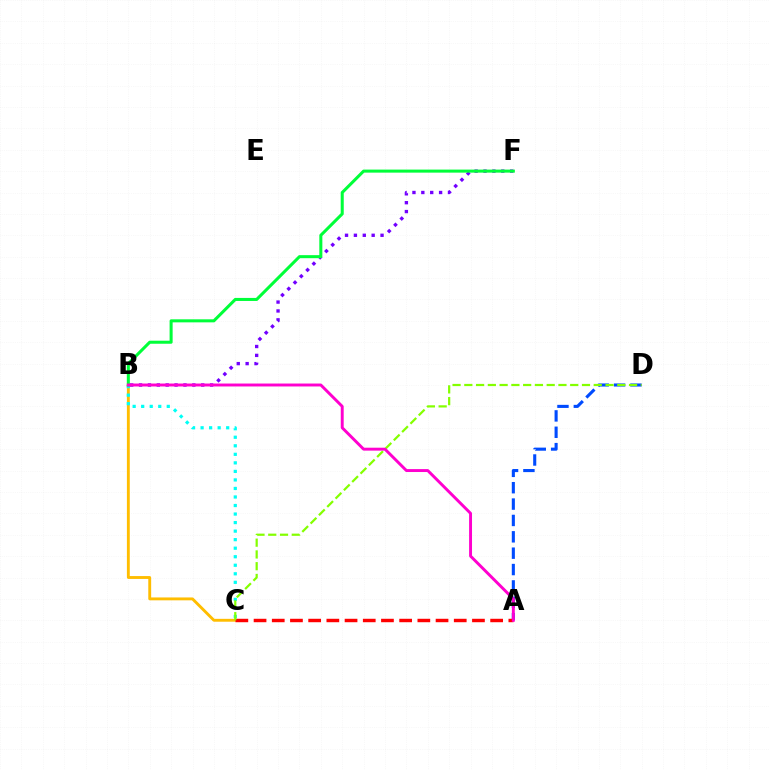{('A', 'D'): [{'color': '#004bff', 'line_style': 'dashed', 'thickness': 2.22}], ('B', 'C'): [{'color': '#ffbd00', 'line_style': 'solid', 'thickness': 2.07}, {'color': '#00fff6', 'line_style': 'dotted', 'thickness': 2.32}], ('B', 'F'): [{'color': '#7200ff', 'line_style': 'dotted', 'thickness': 2.41}, {'color': '#00ff39', 'line_style': 'solid', 'thickness': 2.19}], ('A', 'C'): [{'color': '#ff0000', 'line_style': 'dashed', 'thickness': 2.47}], ('C', 'D'): [{'color': '#84ff00', 'line_style': 'dashed', 'thickness': 1.6}], ('A', 'B'): [{'color': '#ff00cf', 'line_style': 'solid', 'thickness': 2.11}]}